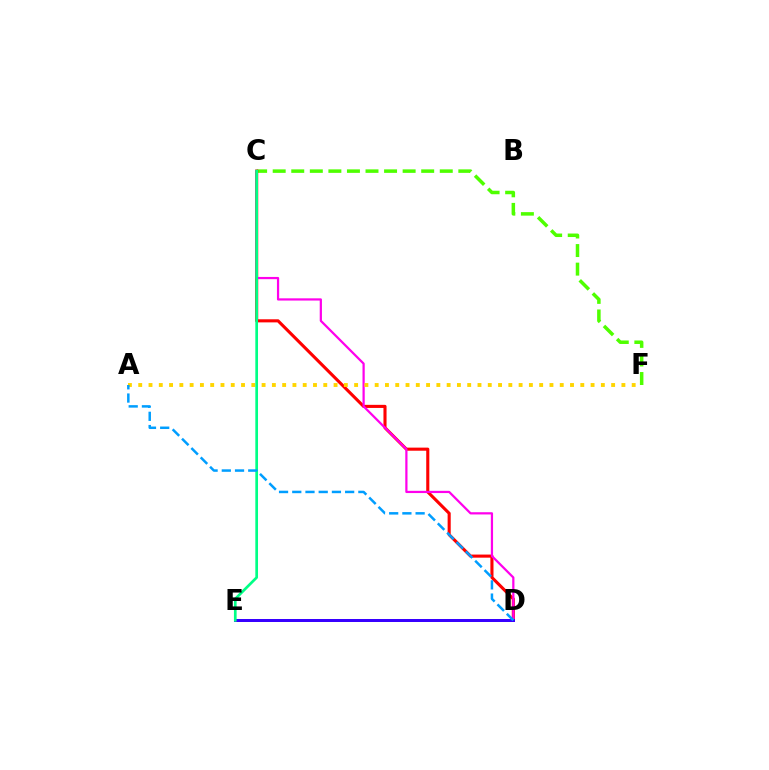{('C', 'F'): [{'color': '#4fff00', 'line_style': 'dashed', 'thickness': 2.52}], ('C', 'D'): [{'color': '#ff0000', 'line_style': 'solid', 'thickness': 2.23}, {'color': '#ff00ed', 'line_style': 'solid', 'thickness': 1.61}], ('D', 'E'): [{'color': '#3700ff', 'line_style': 'solid', 'thickness': 2.16}], ('A', 'F'): [{'color': '#ffd500', 'line_style': 'dotted', 'thickness': 2.79}], ('C', 'E'): [{'color': '#00ff86', 'line_style': 'solid', 'thickness': 1.94}], ('A', 'D'): [{'color': '#009eff', 'line_style': 'dashed', 'thickness': 1.8}]}